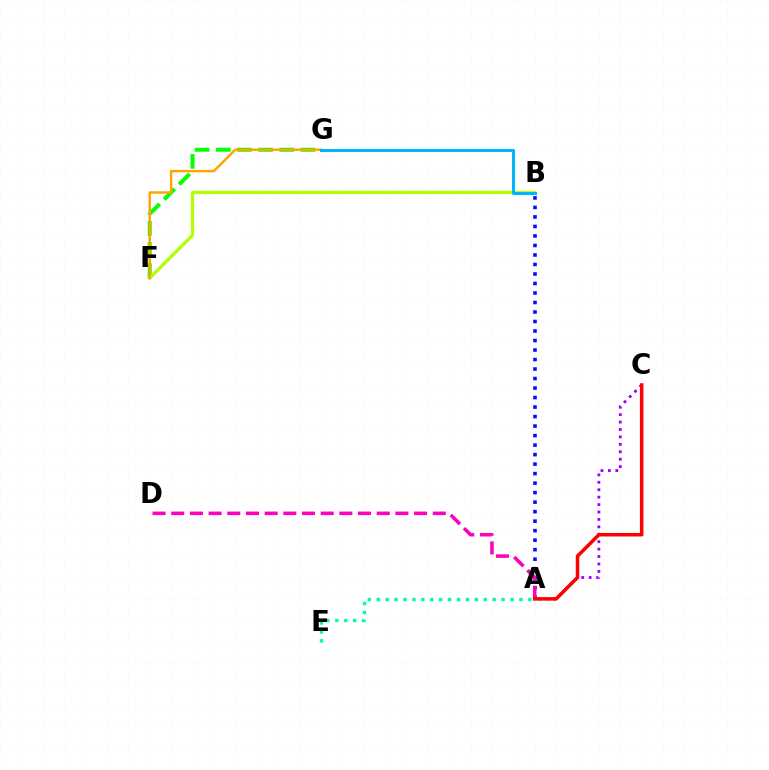{('A', 'B'): [{'color': '#0010ff', 'line_style': 'dotted', 'thickness': 2.58}], ('A', 'D'): [{'color': '#ff00bd', 'line_style': 'dashed', 'thickness': 2.54}], ('A', 'C'): [{'color': '#9b00ff', 'line_style': 'dotted', 'thickness': 2.02}, {'color': '#ff0000', 'line_style': 'solid', 'thickness': 2.54}], ('A', 'E'): [{'color': '#00ff9d', 'line_style': 'dotted', 'thickness': 2.42}], ('F', 'G'): [{'color': '#08ff00', 'line_style': 'dashed', 'thickness': 2.88}, {'color': '#ffa500', 'line_style': 'solid', 'thickness': 1.77}], ('B', 'F'): [{'color': '#b3ff00', 'line_style': 'solid', 'thickness': 2.33}], ('B', 'G'): [{'color': '#00b5ff', 'line_style': 'solid', 'thickness': 2.16}]}